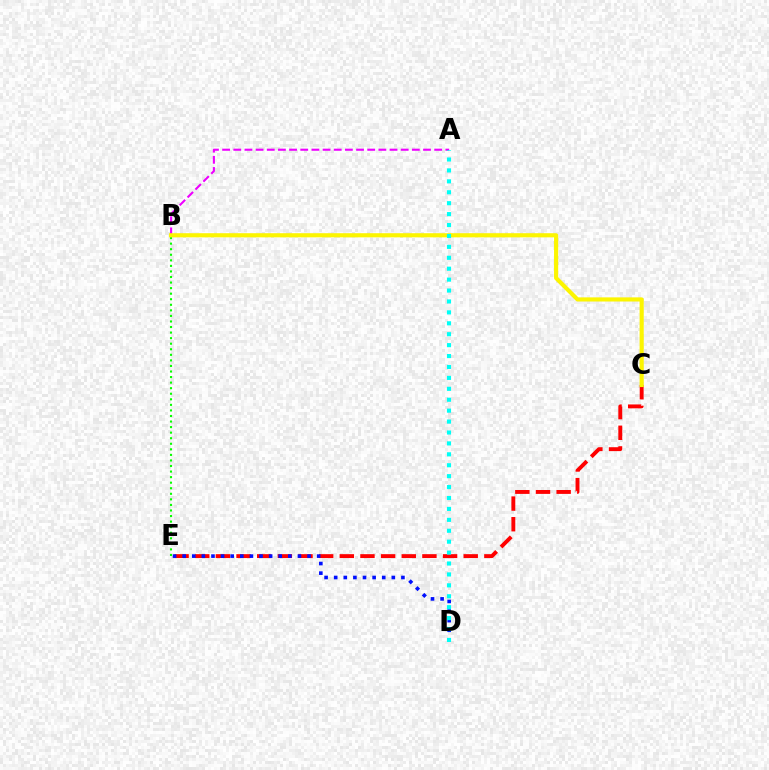{('A', 'B'): [{'color': '#ee00ff', 'line_style': 'dashed', 'thickness': 1.52}], ('C', 'E'): [{'color': '#ff0000', 'line_style': 'dashed', 'thickness': 2.81}], ('D', 'E'): [{'color': '#0010ff', 'line_style': 'dotted', 'thickness': 2.61}], ('B', 'E'): [{'color': '#08ff00', 'line_style': 'dotted', 'thickness': 1.51}], ('B', 'C'): [{'color': '#fcf500', 'line_style': 'solid', 'thickness': 2.98}], ('A', 'D'): [{'color': '#00fff6', 'line_style': 'dotted', 'thickness': 2.97}]}